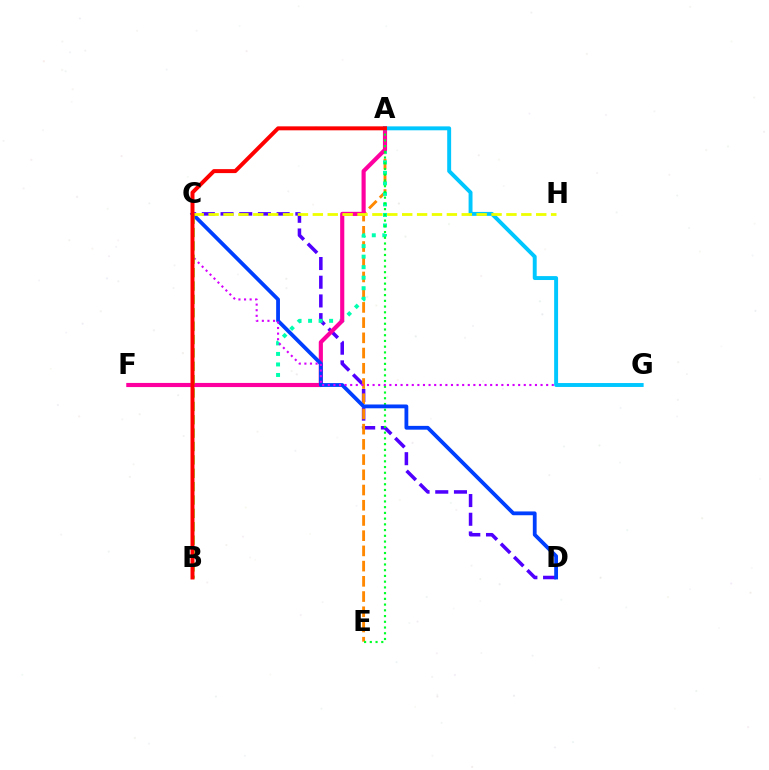{('C', 'D'): [{'color': '#4f00ff', 'line_style': 'dashed', 'thickness': 2.54}, {'color': '#003fff', 'line_style': 'solid', 'thickness': 2.74}], ('A', 'E'): [{'color': '#ff8800', 'line_style': 'dashed', 'thickness': 2.07}, {'color': '#00ff27', 'line_style': 'dotted', 'thickness': 1.56}], ('A', 'F'): [{'color': '#00ffaf', 'line_style': 'dotted', 'thickness': 2.86}, {'color': '#ff00a0', 'line_style': 'solid', 'thickness': 2.98}], ('C', 'G'): [{'color': '#d600ff', 'line_style': 'dotted', 'thickness': 1.52}], ('A', 'G'): [{'color': '#00c7ff', 'line_style': 'solid', 'thickness': 2.82}], ('C', 'H'): [{'color': '#eeff00', 'line_style': 'dashed', 'thickness': 2.02}], ('B', 'C'): [{'color': '#66ff00', 'line_style': 'dashed', 'thickness': 1.82}], ('A', 'B'): [{'color': '#ff0000', 'line_style': 'solid', 'thickness': 2.86}]}